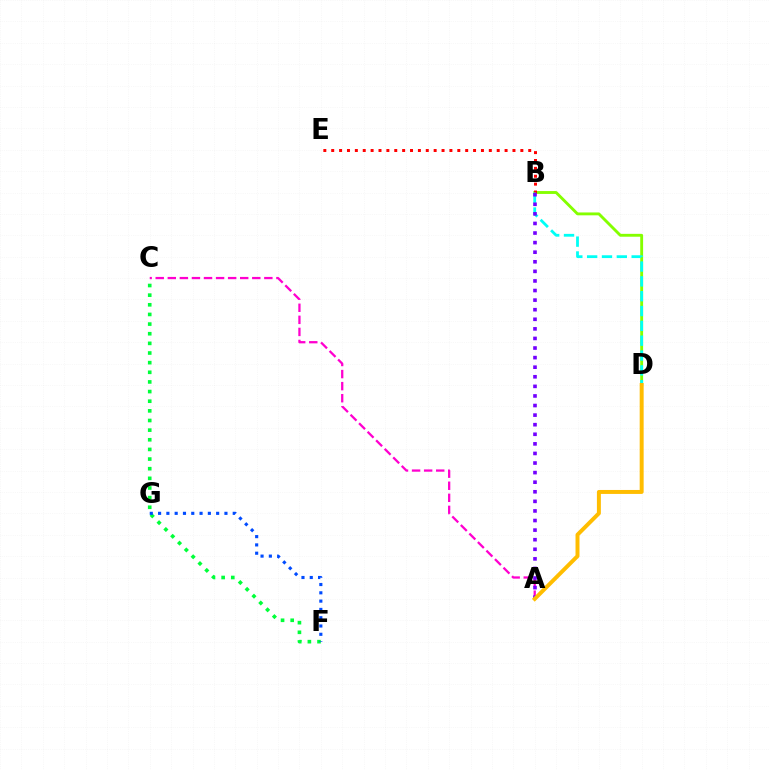{('B', 'D'): [{'color': '#84ff00', 'line_style': 'solid', 'thickness': 2.07}, {'color': '#00fff6', 'line_style': 'dashed', 'thickness': 2.02}], ('B', 'E'): [{'color': '#ff0000', 'line_style': 'dotted', 'thickness': 2.14}], ('C', 'F'): [{'color': '#00ff39', 'line_style': 'dotted', 'thickness': 2.62}], ('F', 'G'): [{'color': '#004bff', 'line_style': 'dotted', 'thickness': 2.25}], ('A', 'C'): [{'color': '#ff00cf', 'line_style': 'dashed', 'thickness': 1.64}], ('A', 'B'): [{'color': '#7200ff', 'line_style': 'dotted', 'thickness': 2.6}], ('A', 'D'): [{'color': '#ffbd00', 'line_style': 'solid', 'thickness': 2.85}]}